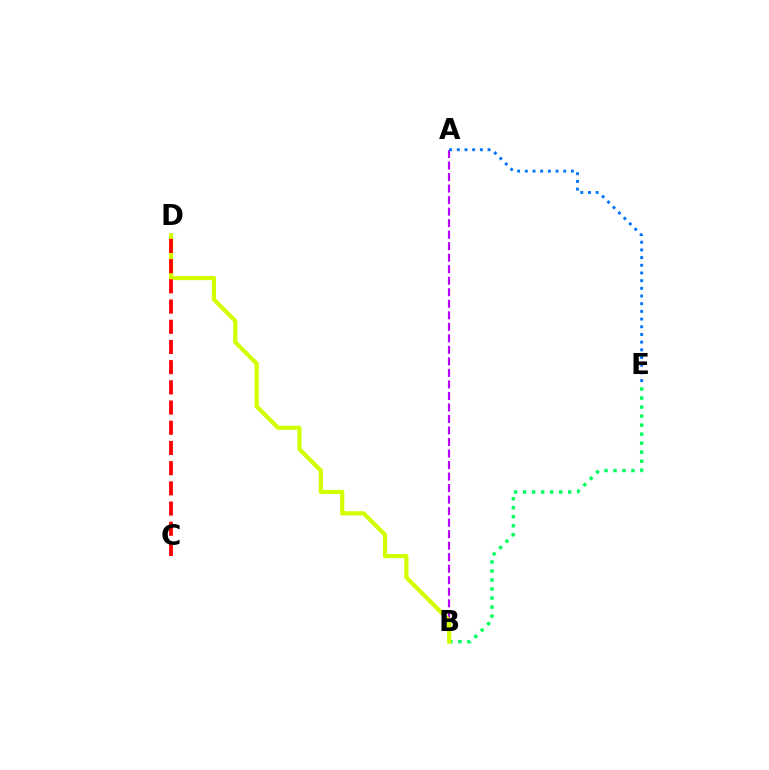{('A', 'B'): [{'color': '#b900ff', 'line_style': 'dashed', 'thickness': 1.56}], ('A', 'E'): [{'color': '#0074ff', 'line_style': 'dotted', 'thickness': 2.09}], ('B', 'E'): [{'color': '#00ff5c', 'line_style': 'dotted', 'thickness': 2.45}], ('B', 'D'): [{'color': '#d1ff00', 'line_style': 'solid', 'thickness': 3.0}], ('C', 'D'): [{'color': '#ff0000', 'line_style': 'dashed', 'thickness': 2.74}]}